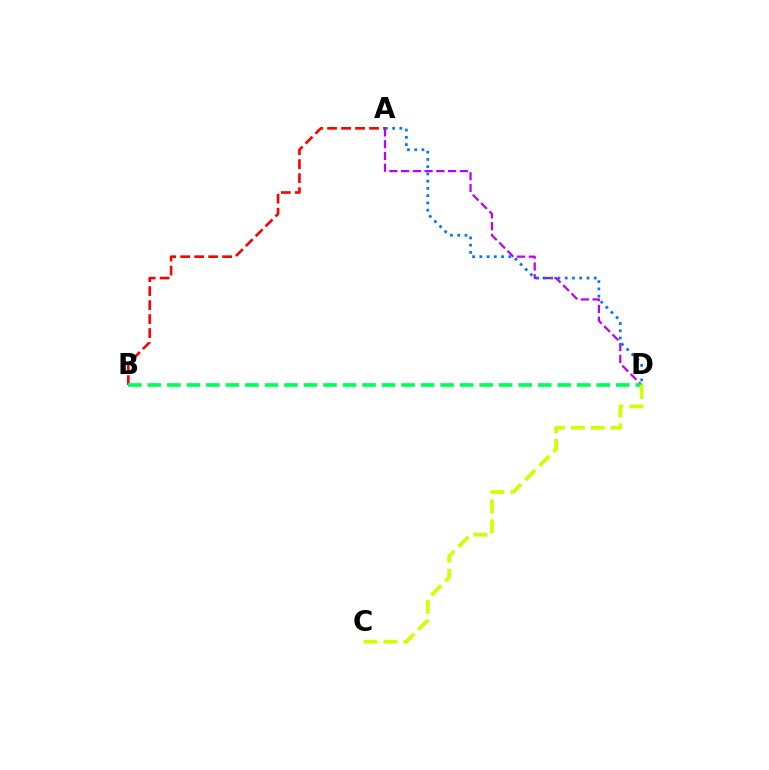{('A', 'D'): [{'color': '#b900ff', 'line_style': 'dashed', 'thickness': 1.6}, {'color': '#0074ff', 'line_style': 'dotted', 'thickness': 1.97}], ('A', 'B'): [{'color': '#ff0000', 'line_style': 'dashed', 'thickness': 1.9}], ('B', 'D'): [{'color': '#00ff5c', 'line_style': 'dashed', 'thickness': 2.65}], ('C', 'D'): [{'color': '#d1ff00', 'line_style': 'dashed', 'thickness': 2.71}]}